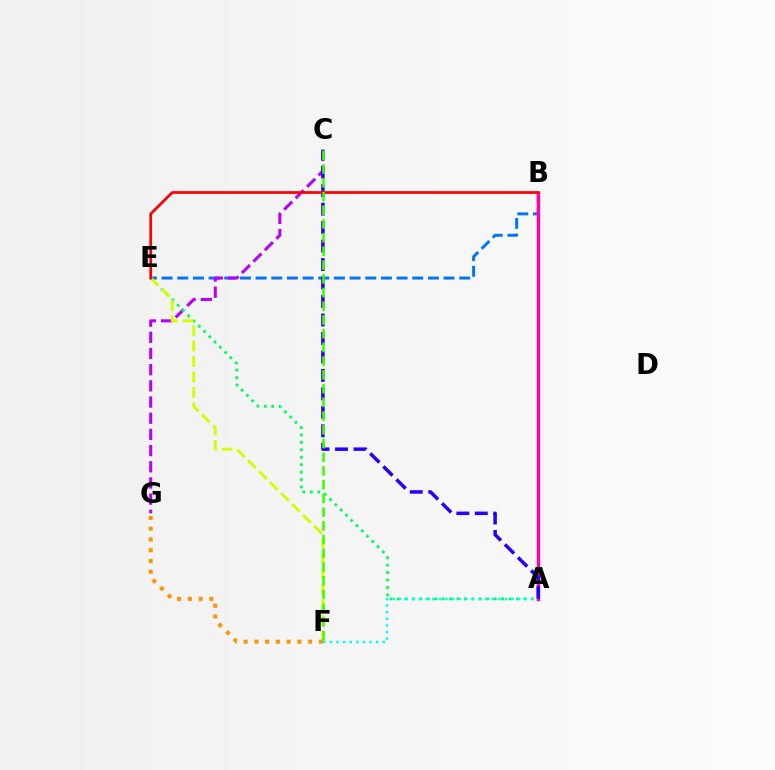{('B', 'E'): [{'color': '#0074ff', 'line_style': 'dashed', 'thickness': 2.13}, {'color': '#ff0000', 'line_style': 'solid', 'thickness': 1.96}], ('C', 'G'): [{'color': '#b900ff', 'line_style': 'dashed', 'thickness': 2.2}], ('A', 'E'): [{'color': '#00ff5c', 'line_style': 'dotted', 'thickness': 2.02}], ('E', 'F'): [{'color': '#d1ff00', 'line_style': 'dashed', 'thickness': 2.11}], ('A', 'B'): [{'color': '#ff00ac', 'line_style': 'solid', 'thickness': 2.47}], ('A', 'C'): [{'color': '#2500ff', 'line_style': 'dashed', 'thickness': 2.51}], ('C', 'F'): [{'color': '#3dff00', 'line_style': 'dashed', 'thickness': 1.86}], ('A', 'F'): [{'color': '#00fff6', 'line_style': 'dotted', 'thickness': 1.8}], ('F', 'G'): [{'color': '#ff9400', 'line_style': 'dotted', 'thickness': 2.92}]}